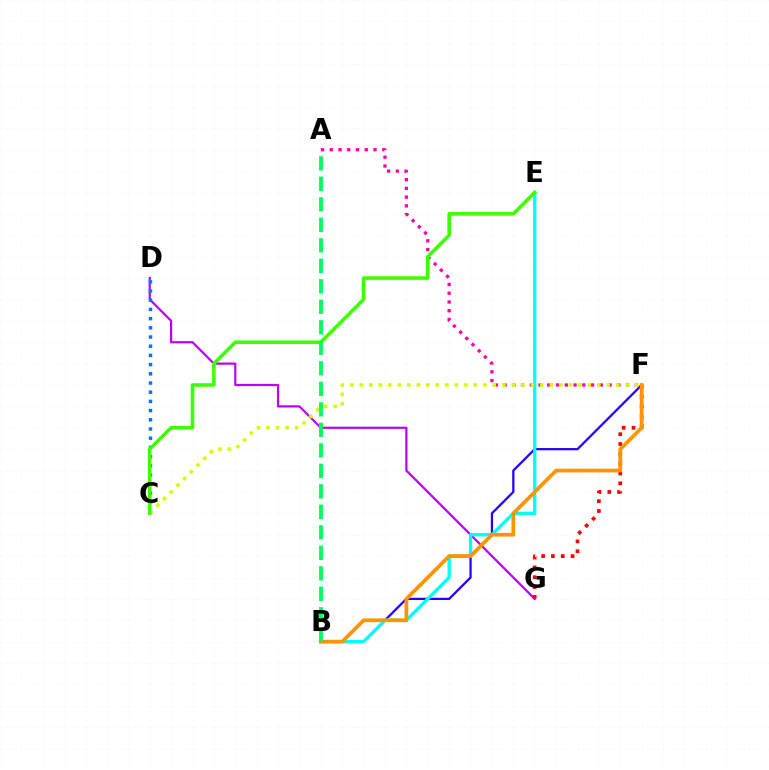{('D', 'G'): [{'color': '#b900ff', 'line_style': 'solid', 'thickness': 1.59}], ('B', 'F'): [{'color': '#2500ff', 'line_style': 'solid', 'thickness': 1.62}, {'color': '#ff9400', 'line_style': 'solid', 'thickness': 2.7}], ('A', 'F'): [{'color': '#ff00ac', 'line_style': 'dotted', 'thickness': 2.38}], ('C', 'D'): [{'color': '#0074ff', 'line_style': 'dotted', 'thickness': 2.5}], ('F', 'G'): [{'color': '#ff0000', 'line_style': 'dotted', 'thickness': 2.67}], ('B', 'E'): [{'color': '#00fff6', 'line_style': 'solid', 'thickness': 2.36}], ('C', 'F'): [{'color': '#d1ff00', 'line_style': 'dotted', 'thickness': 2.58}], ('C', 'E'): [{'color': '#3dff00', 'line_style': 'solid', 'thickness': 2.58}], ('A', 'B'): [{'color': '#00ff5c', 'line_style': 'dashed', 'thickness': 2.79}]}